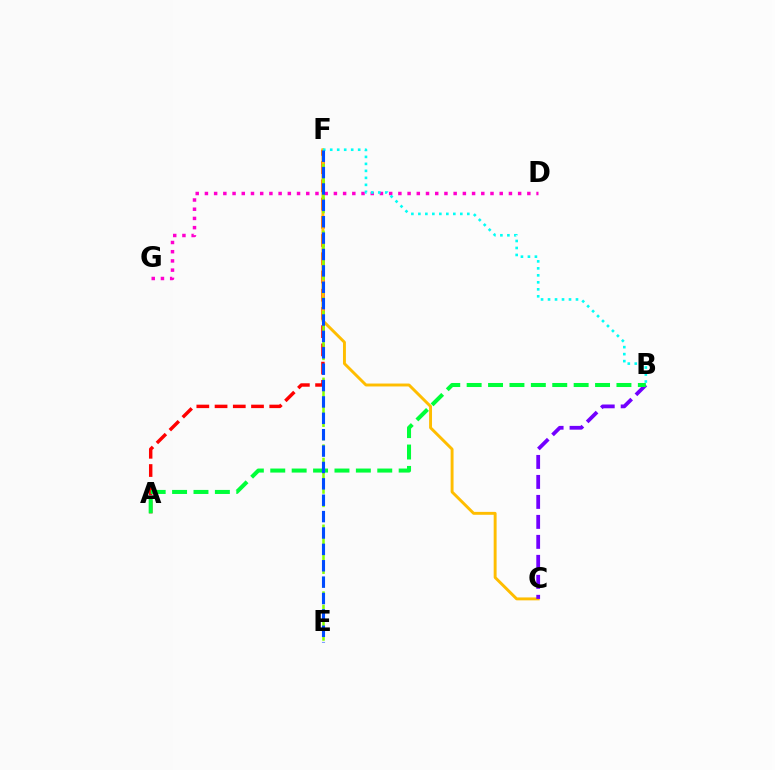{('A', 'F'): [{'color': '#ff0000', 'line_style': 'dashed', 'thickness': 2.48}], ('C', 'F'): [{'color': '#ffbd00', 'line_style': 'solid', 'thickness': 2.1}], ('B', 'C'): [{'color': '#7200ff', 'line_style': 'dashed', 'thickness': 2.71}], ('E', 'F'): [{'color': '#84ff00', 'line_style': 'dashed', 'thickness': 1.81}, {'color': '#004bff', 'line_style': 'dashed', 'thickness': 2.23}], ('D', 'G'): [{'color': '#ff00cf', 'line_style': 'dotted', 'thickness': 2.5}], ('B', 'F'): [{'color': '#00fff6', 'line_style': 'dotted', 'thickness': 1.9}], ('A', 'B'): [{'color': '#00ff39', 'line_style': 'dashed', 'thickness': 2.91}]}